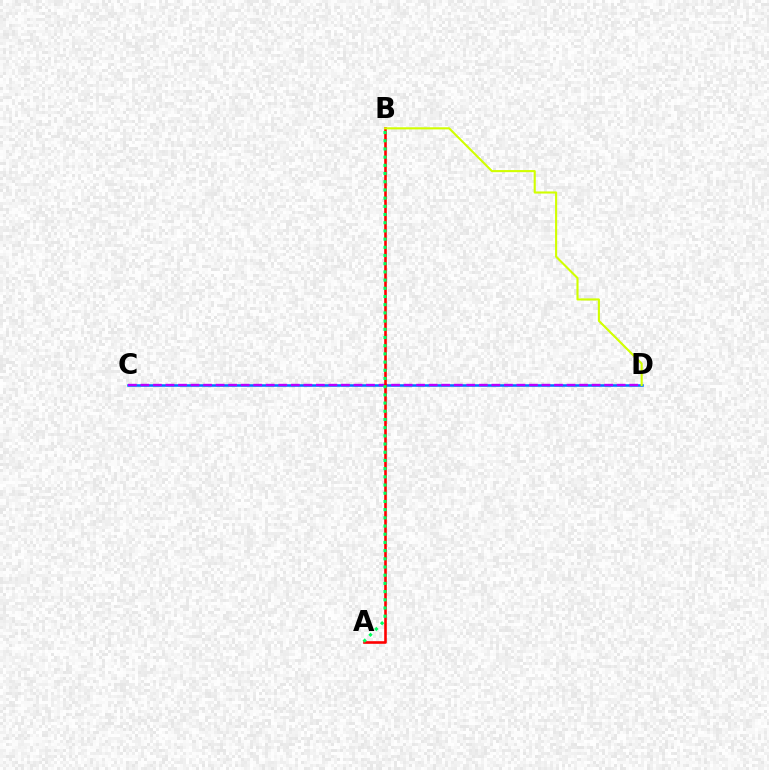{('C', 'D'): [{'color': '#0074ff', 'line_style': 'solid', 'thickness': 1.83}, {'color': '#b900ff', 'line_style': 'dashed', 'thickness': 1.7}], ('A', 'B'): [{'color': '#ff0000', 'line_style': 'solid', 'thickness': 1.88}, {'color': '#00ff5c', 'line_style': 'dotted', 'thickness': 2.23}], ('B', 'D'): [{'color': '#d1ff00', 'line_style': 'solid', 'thickness': 1.52}]}